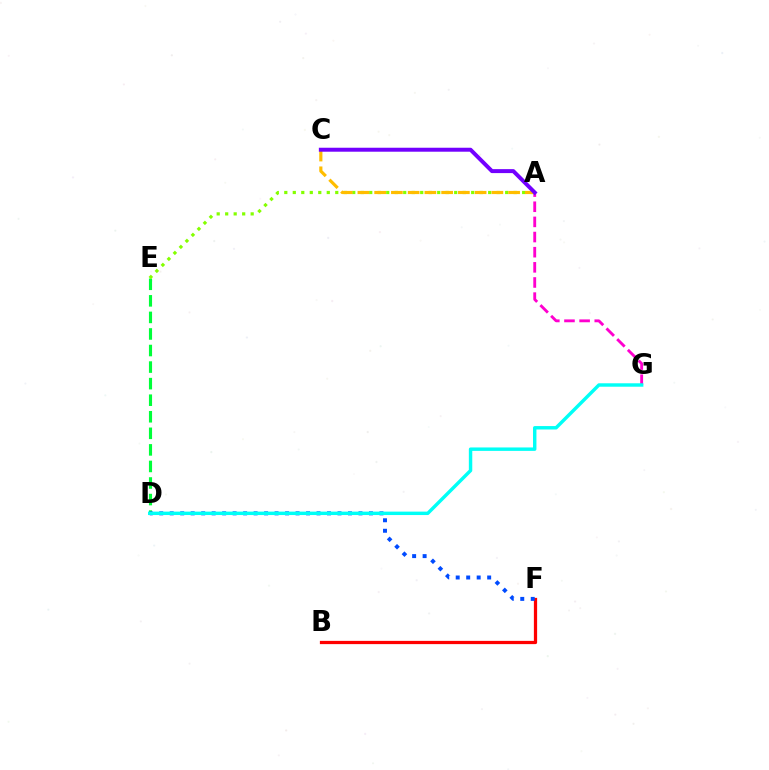{('A', 'G'): [{'color': '#ff00cf', 'line_style': 'dashed', 'thickness': 2.06}], ('D', 'E'): [{'color': '#00ff39', 'line_style': 'dashed', 'thickness': 2.25}], ('B', 'F'): [{'color': '#ff0000', 'line_style': 'solid', 'thickness': 2.33}], ('A', 'E'): [{'color': '#84ff00', 'line_style': 'dotted', 'thickness': 2.31}], ('A', 'C'): [{'color': '#ffbd00', 'line_style': 'dashed', 'thickness': 2.27}, {'color': '#7200ff', 'line_style': 'solid', 'thickness': 2.86}], ('D', 'F'): [{'color': '#004bff', 'line_style': 'dotted', 'thickness': 2.85}], ('D', 'G'): [{'color': '#00fff6', 'line_style': 'solid', 'thickness': 2.47}]}